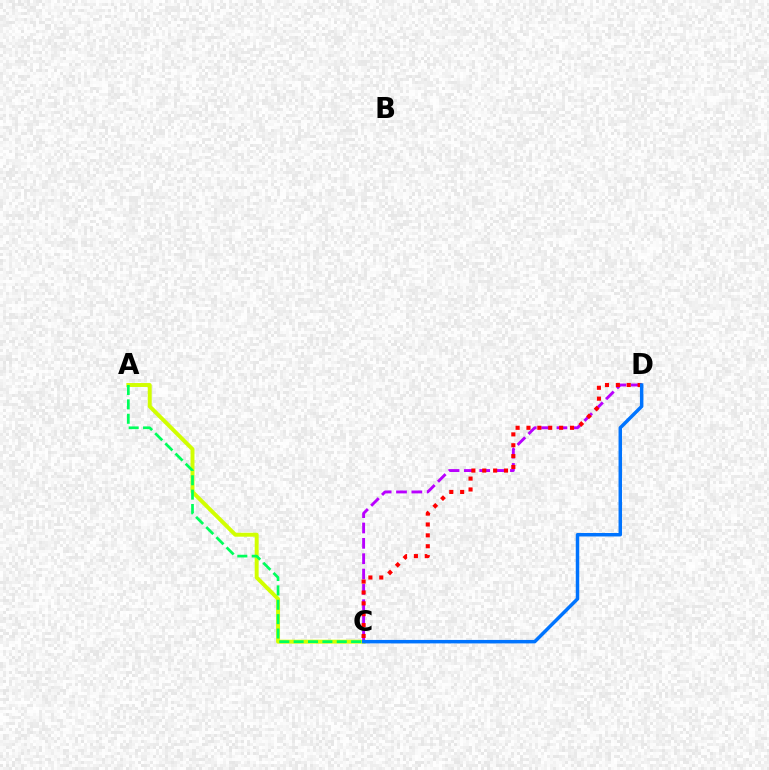{('A', 'C'): [{'color': '#d1ff00', 'line_style': 'solid', 'thickness': 2.84}, {'color': '#00ff5c', 'line_style': 'dashed', 'thickness': 1.95}], ('C', 'D'): [{'color': '#b900ff', 'line_style': 'dashed', 'thickness': 2.09}, {'color': '#ff0000', 'line_style': 'dotted', 'thickness': 2.95}, {'color': '#0074ff', 'line_style': 'solid', 'thickness': 2.5}]}